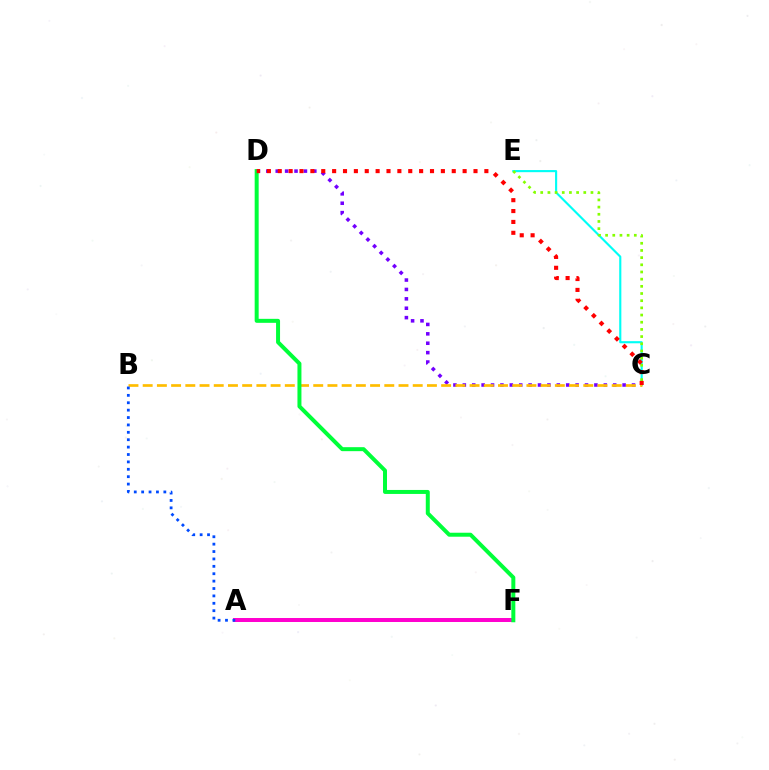{('C', 'E'): [{'color': '#00fff6', 'line_style': 'solid', 'thickness': 1.53}, {'color': '#84ff00', 'line_style': 'dotted', 'thickness': 1.95}], ('C', 'D'): [{'color': '#7200ff', 'line_style': 'dotted', 'thickness': 2.55}, {'color': '#ff0000', 'line_style': 'dotted', 'thickness': 2.95}], ('B', 'C'): [{'color': '#ffbd00', 'line_style': 'dashed', 'thickness': 1.93}], ('A', 'F'): [{'color': '#ff00cf', 'line_style': 'solid', 'thickness': 2.87}], ('D', 'F'): [{'color': '#00ff39', 'line_style': 'solid', 'thickness': 2.87}], ('A', 'B'): [{'color': '#004bff', 'line_style': 'dotted', 'thickness': 2.01}]}